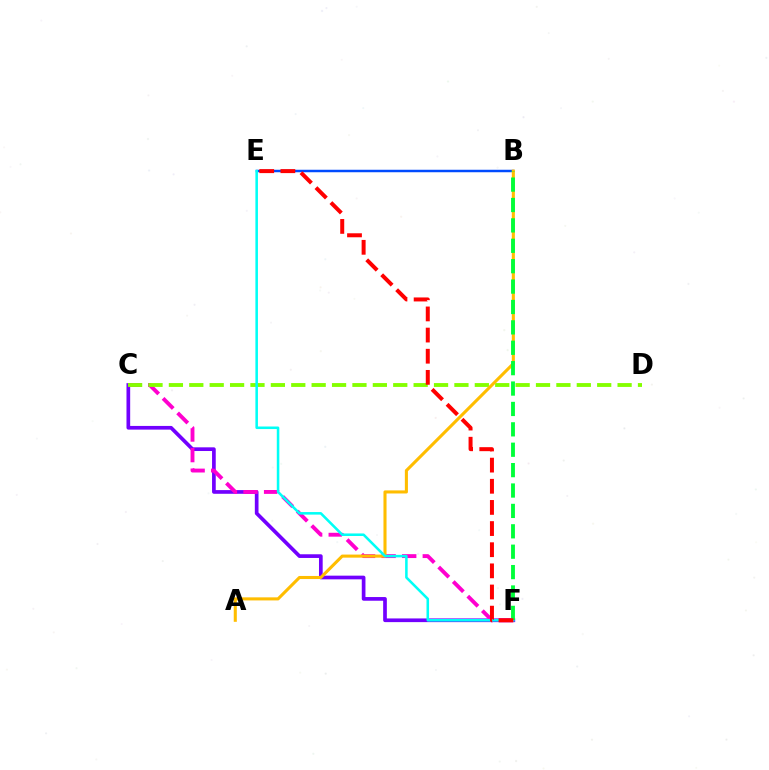{('B', 'E'): [{'color': '#004bff', 'line_style': 'solid', 'thickness': 1.78}], ('C', 'F'): [{'color': '#7200ff', 'line_style': 'solid', 'thickness': 2.66}, {'color': '#ff00cf', 'line_style': 'dashed', 'thickness': 2.8}], ('C', 'D'): [{'color': '#84ff00', 'line_style': 'dashed', 'thickness': 2.77}], ('A', 'B'): [{'color': '#ffbd00', 'line_style': 'solid', 'thickness': 2.21}], ('E', 'F'): [{'color': '#00fff6', 'line_style': 'solid', 'thickness': 1.84}, {'color': '#ff0000', 'line_style': 'dashed', 'thickness': 2.87}], ('B', 'F'): [{'color': '#00ff39', 'line_style': 'dashed', 'thickness': 2.77}]}